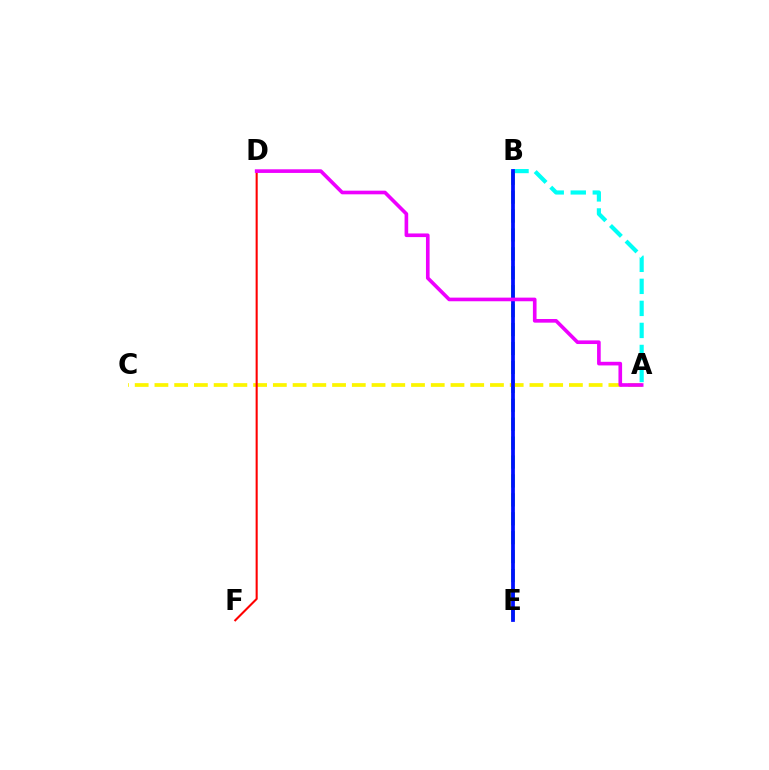{('A', 'B'): [{'color': '#00fff6', 'line_style': 'dashed', 'thickness': 2.99}], ('B', 'E'): [{'color': '#08ff00', 'line_style': 'dashed', 'thickness': 2.57}, {'color': '#0010ff', 'line_style': 'solid', 'thickness': 2.7}], ('A', 'C'): [{'color': '#fcf500', 'line_style': 'dashed', 'thickness': 2.68}], ('D', 'F'): [{'color': '#ff0000', 'line_style': 'solid', 'thickness': 1.51}], ('A', 'D'): [{'color': '#ee00ff', 'line_style': 'solid', 'thickness': 2.62}]}